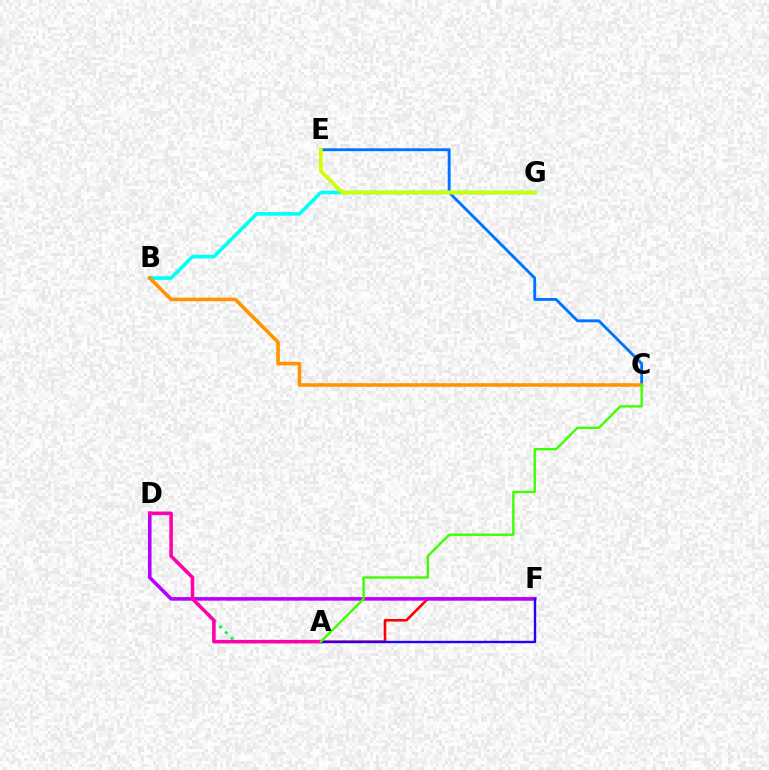{('C', 'E'): [{'color': '#0074ff', 'line_style': 'solid', 'thickness': 2.06}], ('A', 'D'): [{'color': '#00ff5c', 'line_style': 'dotted', 'thickness': 2.2}, {'color': '#ff00ac', 'line_style': 'solid', 'thickness': 2.55}], ('A', 'F'): [{'color': '#ff0000', 'line_style': 'solid', 'thickness': 1.85}, {'color': '#2500ff', 'line_style': 'solid', 'thickness': 1.71}], ('D', 'F'): [{'color': '#b900ff', 'line_style': 'solid', 'thickness': 2.58}], ('B', 'G'): [{'color': '#00fff6', 'line_style': 'solid', 'thickness': 2.6}], ('B', 'C'): [{'color': '#ff9400', 'line_style': 'solid', 'thickness': 2.56}], ('A', 'C'): [{'color': '#3dff00', 'line_style': 'solid', 'thickness': 1.7}], ('E', 'G'): [{'color': '#d1ff00', 'line_style': 'solid', 'thickness': 2.66}]}